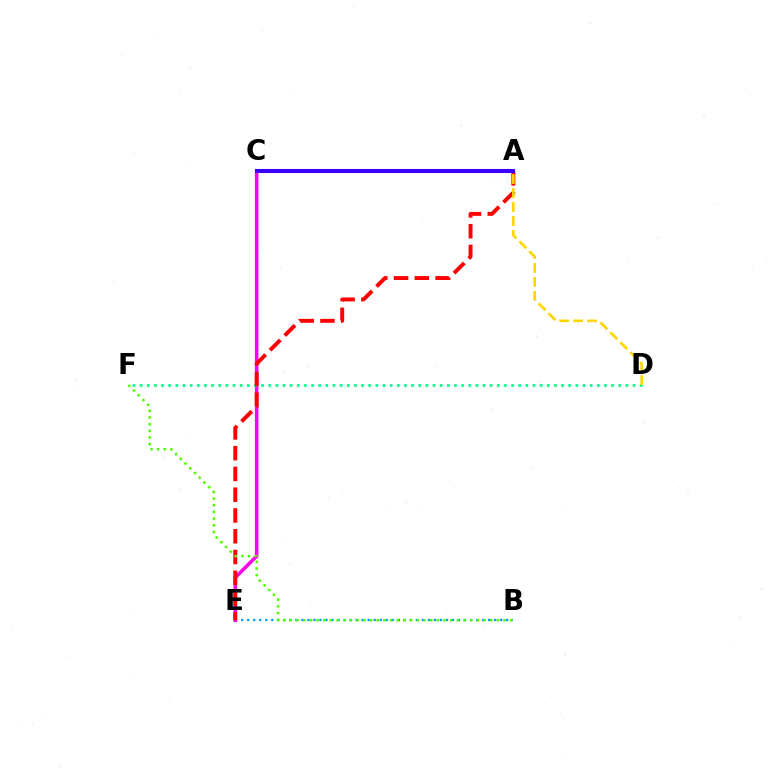{('B', 'E'): [{'color': '#009eff', 'line_style': 'dotted', 'thickness': 1.64}], ('C', 'E'): [{'color': '#ff00ed', 'line_style': 'solid', 'thickness': 2.55}], ('D', 'F'): [{'color': '#00ff86', 'line_style': 'dotted', 'thickness': 1.94}], ('A', 'E'): [{'color': '#ff0000', 'line_style': 'dashed', 'thickness': 2.82}], ('A', 'D'): [{'color': '#ffd500', 'line_style': 'dashed', 'thickness': 1.9}], ('B', 'F'): [{'color': '#4fff00', 'line_style': 'dotted', 'thickness': 1.81}], ('A', 'C'): [{'color': '#3700ff', 'line_style': 'solid', 'thickness': 2.93}]}